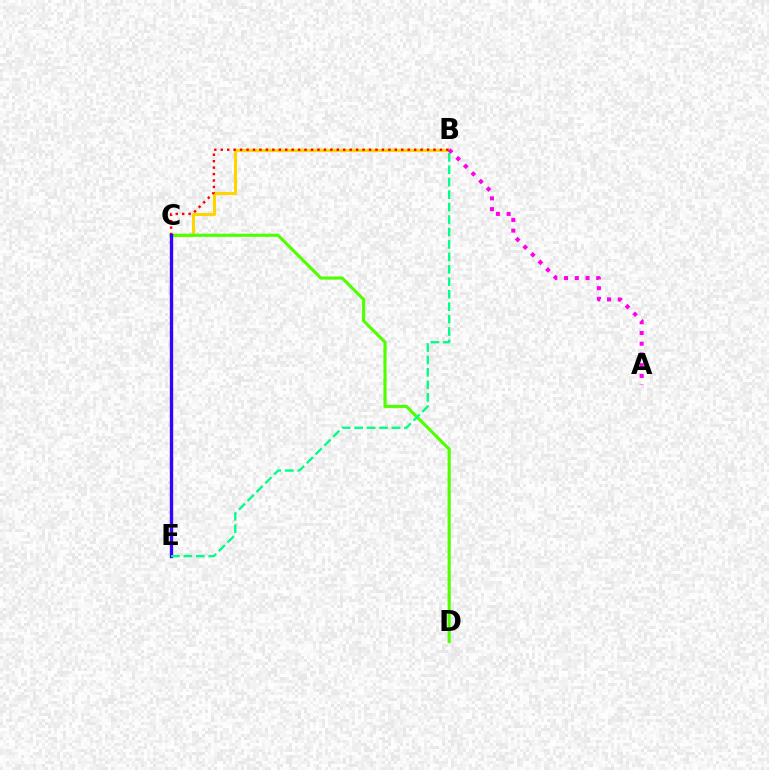{('B', 'C'): [{'color': '#ffd500', 'line_style': 'solid', 'thickness': 2.21}, {'color': '#ff0000', 'line_style': 'dotted', 'thickness': 1.75}], ('C', 'D'): [{'color': '#4fff00', 'line_style': 'solid', 'thickness': 2.24}], ('C', 'E'): [{'color': '#009eff', 'line_style': 'solid', 'thickness': 2.03}, {'color': '#3700ff', 'line_style': 'solid', 'thickness': 2.42}], ('A', 'B'): [{'color': '#ff00ed', 'line_style': 'dotted', 'thickness': 2.91}], ('B', 'E'): [{'color': '#00ff86', 'line_style': 'dashed', 'thickness': 1.69}]}